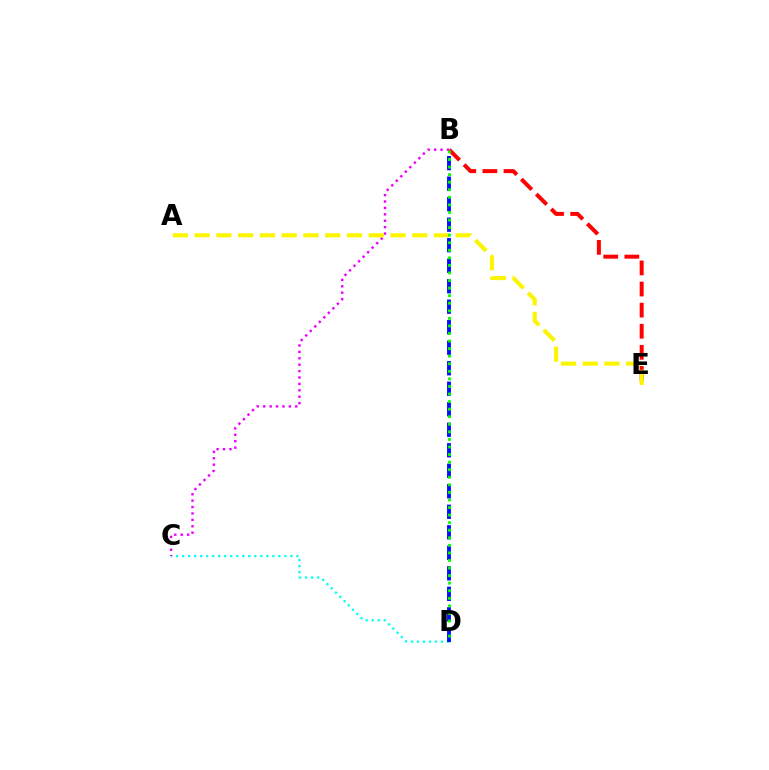{('C', 'D'): [{'color': '#00fff6', 'line_style': 'dotted', 'thickness': 1.63}], ('B', 'D'): [{'color': '#0010ff', 'line_style': 'dashed', 'thickness': 2.79}, {'color': '#08ff00', 'line_style': 'dotted', 'thickness': 2.06}], ('B', 'E'): [{'color': '#ff0000', 'line_style': 'dashed', 'thickness': 2.87}], ('B', 'C'): [{'color': '#ee00ff', 'line_style': 'dotted', 'thickness': 1.74}], ('A', 'E'): [{'color': '#fcf500', 'line_style': 'dashed', 'thickness': 2.96}]}